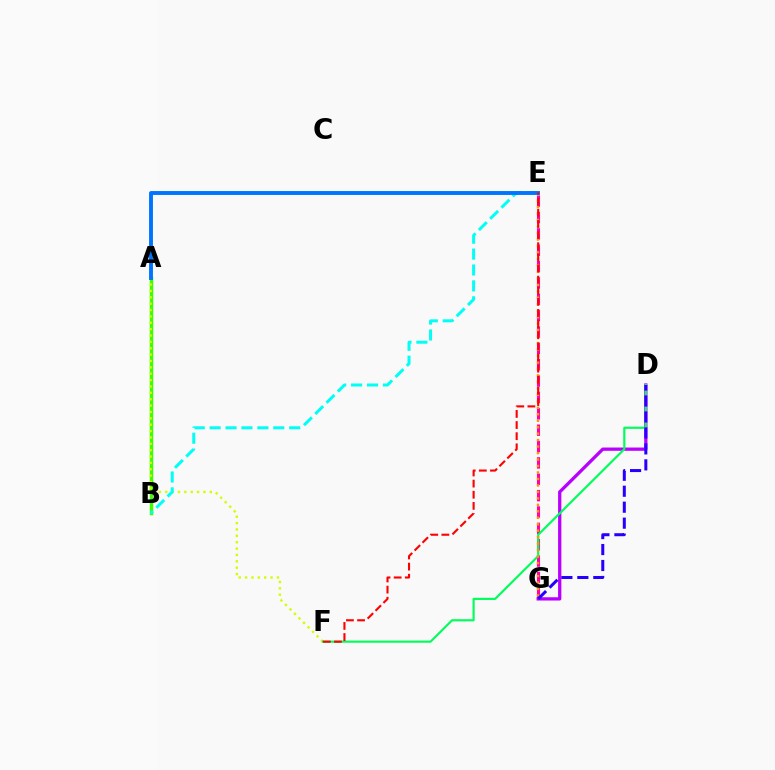{('A', 'B'): [{'color': '#3dff00', 'line_style': 'solid', 'thickness': 2.51}], ('E', 'G'): [{'color': '#ff00ac', 'line_style': 'dashed', 'thickness': 2.22}, {'color': '#ff9400', 'line_style': 'dotted', 'thickness': 1.76}], ('A', 'F'): [{'color': '#d1ff00', 'line_style': 'dotted', 'thickness': 1.73}], ('B', 'E'): [{'color': '#00fff6', 'line_style': 'dashed', 'thickness': 2.16}], ('D', 'G'): [{'color': '#b900ff', 'line_style': 'solid', 'thickness': 2.35}, {'color': '#2500ff', 'line_style': 'dashed', 'thickness': 2.17}], ('D', 'F'): [{'color': '#00ff5c', 'line_style': 'solid', 'thickness': 1.56}], ('A', 'E'): [{'color': '#0074ff', 'line_style': 'solid', 'thickness': 2.8}], ('E', 'F'): [{'color': '#ff0000', 'line_style': 'dashed', 'thickness': 1.51}]}